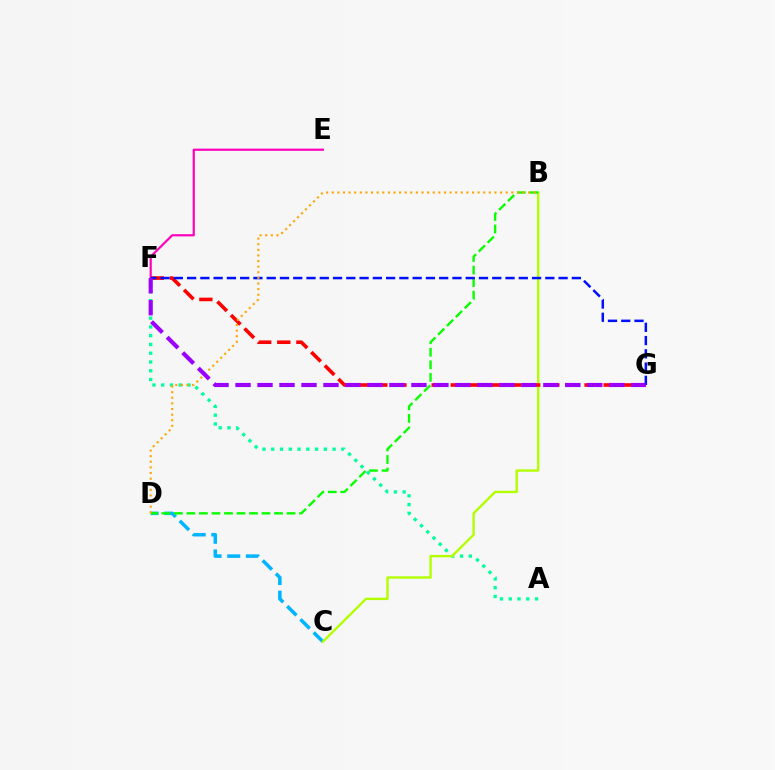{('A', 'F'): [{'color': '#00ff9d', 'line_style': 'dotted', 'thickness': 2.38}], ('C', 'D'): [{'color': '#00b5ff', 'line_style': 'dashed', 'thickness': 2.53}], ('B', 'C'): [{'color': '#b3ff00', 'line_style': 'solid', 'thickness': 1.71}], ('F', 'G'): [{'color': '#ff0000', 'line_style': 'dashed', 'thickness': 2.6}, {'color': '#0010ff', 'line_style': 'dashed', 'thickness': 1.8}, {'color': '#9b00ff', 'line_style': 'dashed', 'thickness': 2.99}], ('B', 'D'): [{'color': '#08ff00', 'line_style': 'dashed', 'thickness': 1.7}, {'color': '#ffa500', 'line_style': 'dotted', 'thickness': 1.52}], ('E', 'F'): [{'color': '#ff00bd', 'line_style': 'solid', 'thickness': 1.58}]}